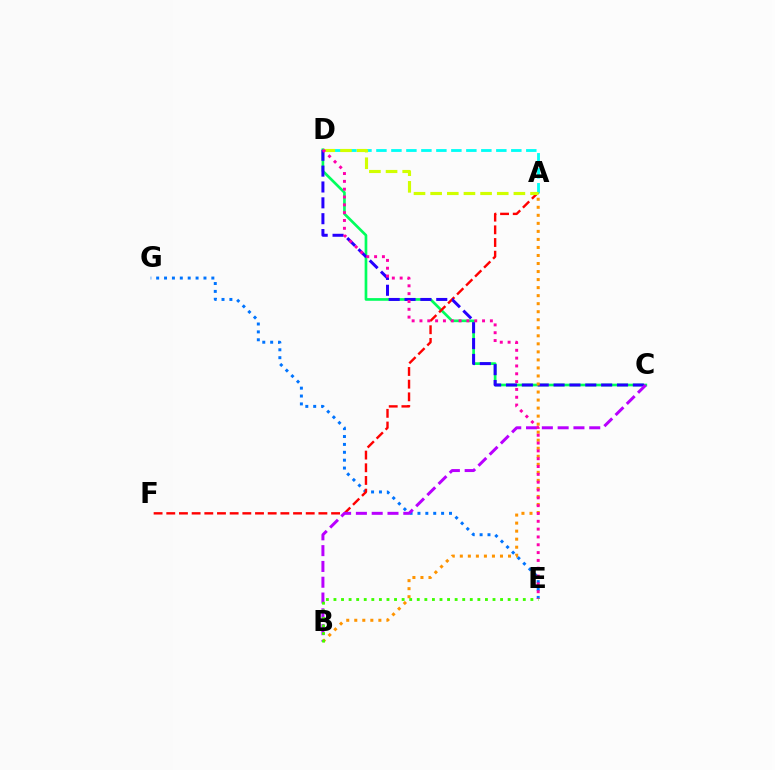{('C', 'D'): [{'color': '#00ff5c', 'line_style': 'solid', 'thickness': 1.93}, {'color': '#2500ff', 'line_style': 'dashed', 'thickness': 2.15}], ('E', 'G'): [{'color': '#0074ff', 'line_style': 'dotted', 'thickness': 2.14}], ('A', 'F'): [{'color': '#ff0000', 'line_style': 'dashed', 'thickness': 1.72}], ('A', 'D'): [{'color': '#00fff6', 'line_style': 'dashed', 'thickness': 2.04}, {'color': '#d1ff00', 'line_style': 'dashed', 'thickness': 2.26}], ('A', 'B'): [{'color': '#ff9400', 'line_style': 'dotted', 'thickness': 2.18}], ('B', 'C'): [{'color': '#b900ff', 'line_style': 'dashed', 'thickness': 2.15}], ('D', 'E'): [{'color': '#ff00ac', 'line_style': 'dotted', 'thickness': 2.13}], ('B', 'E'): [{'color': '#3dff00', 'line_style': 'dotted', 'thickness': 2.06}]}